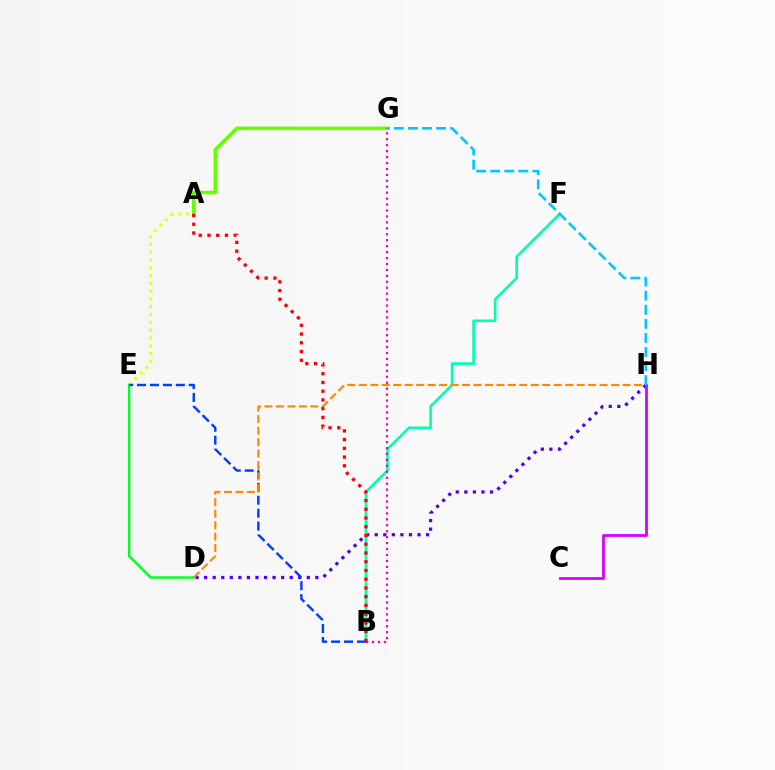{('D', 'H'): [{'color': '#4f00ff', 'line_style': 'dotted', 'thickness': 2.32}, {'color': '#ff8800', 'line_style': 'dashed', 'thickness': 1.56}], ('A', 'E'): [{'color': '#eeff00', 'line_style': 'dotted', 'thickness': 2.12}], ('D', 'E'): [{'color': '#00ff27', 'line_style': 'solid', 'thickness': 1.73}], ('B', 'F'): [{'color': '#00ffaf', 'line_style': 'solid', 'thickness': 1.91}], ('B', 'E'): [{'color': '#003fff', 'line_style': 'dashed', 'thickness': 1.76}], ('C', 'H'): [{'color': '#d600ff', 'line_style': 'solid', 'thickness': 2.01}], ('A', 'G'): [{'color': '#66ff00', 'line_style': 'solid', 'thickness': 2.54}], ('B', 'G'): [{'color': '#ff00a0', 'line_style': 'dotted', 'thickness': 1.61}], ('A', 'B'): [{'color': '#ff0000', 'line_style': 'dotted', 'thickness': 2.37}], ('G', 'H'): [{'color': '#00c7ff', 'line_style': 'dashed', 'thickness': 1.91}]}